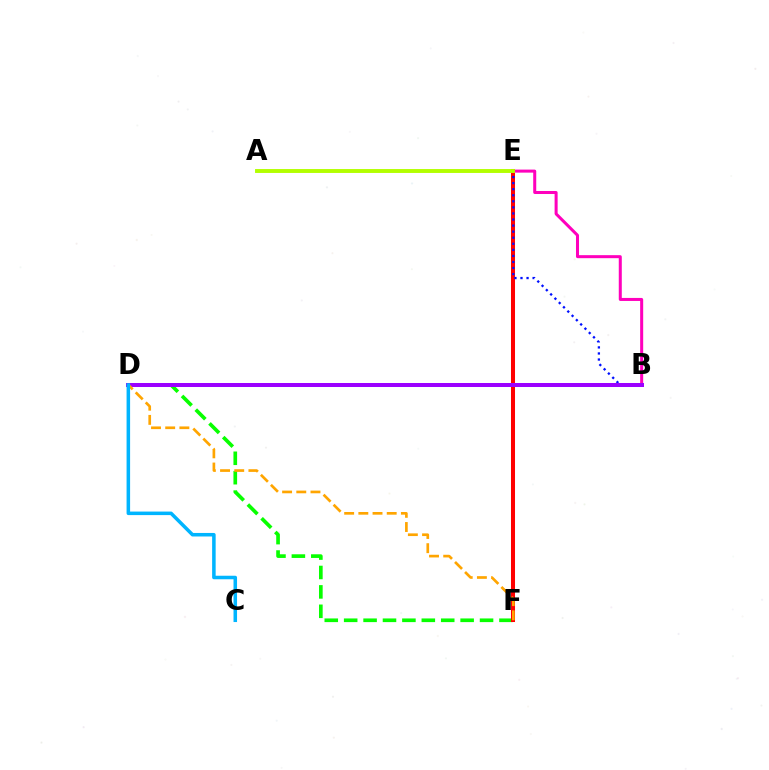{('E', 'F'): [{'color': '#00ff9d', 'line_style': 'solid', 'thickness': 2.63}, {'color': '#ff0000', 'line_style': 'solid', 'thickness': 2.9}], ('D', 'F'): [{'color': '#08ff00', 'line_style': 'dashed', 'thickness': 2.64}, {'color': '#ffa500', 'line_style': 'dashed', 'thickness': 1.93}], ('B', 'E'): [{'color': '#0010ff', 'line_style': 'dotted', 'thickness': 1.65}, {'color': '#ff00bd', 'line_style': 'solid', 'thickness': 2.18}], ('A', 'E'): [{'color': '#b3ff00', 'line_style': 'solid', 'thickness': 2.8}], ('B', 'D'): [{'color': '#9b00ff', 'line_style': 'solid', 'thickness': 2.89}], ('C', 'D'): [{'color': '#00b5ff', 'line_style': 'solid', 'thickness': 2.54}]}